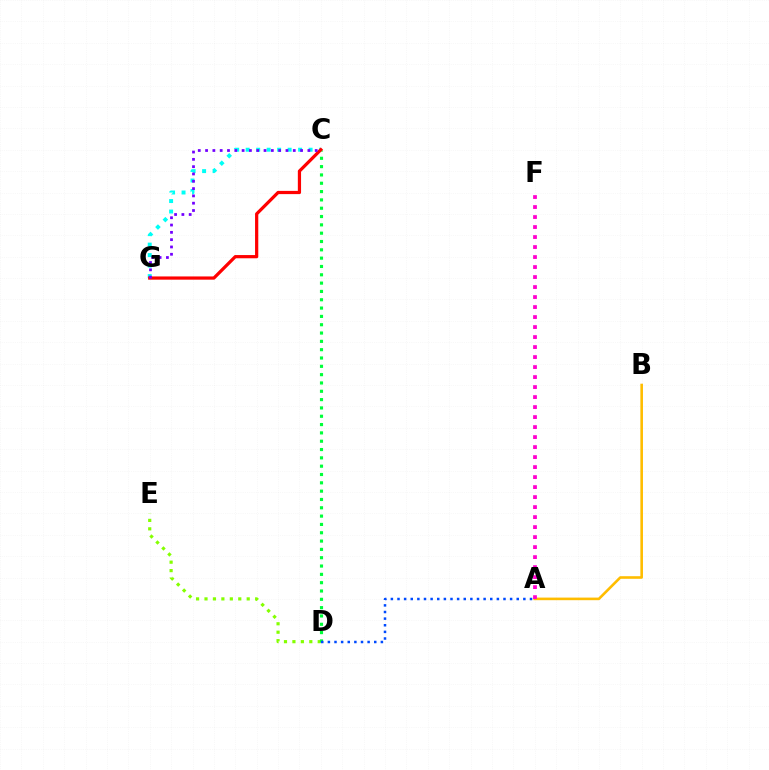{('D', 'E'): [{'color': '#84ff00', 'line_style': 'dotted', 'thickness': 2.29}], ('C', 'G'): [{'color': '#00fff6', 'line_style': 'dotted', 'thickness': 2.85}, {'color': '#ff0000', 'line_style': 'solid', 'thickness': 2.32}, {'color': '#7200ff', 'line_style': 'dotted', 'thickness': 1.99}], ('C', 'D'): [{'color': '#00ff39', 'line_style': 'dotted', 'thickness': 2.26}], ('A', 'B'): [{'color': '#ffbd00', 'line_style': 'solid', 'thickness': 1.87}], ('A', 'D'): [{'color': '#004bff', 'line_style': 'dotted', 'thickness': 1.8}], ('A', 'F'): [{'color': '#ff00cf', 'line_style': 'dotted', 'thickness': 2.72}]}